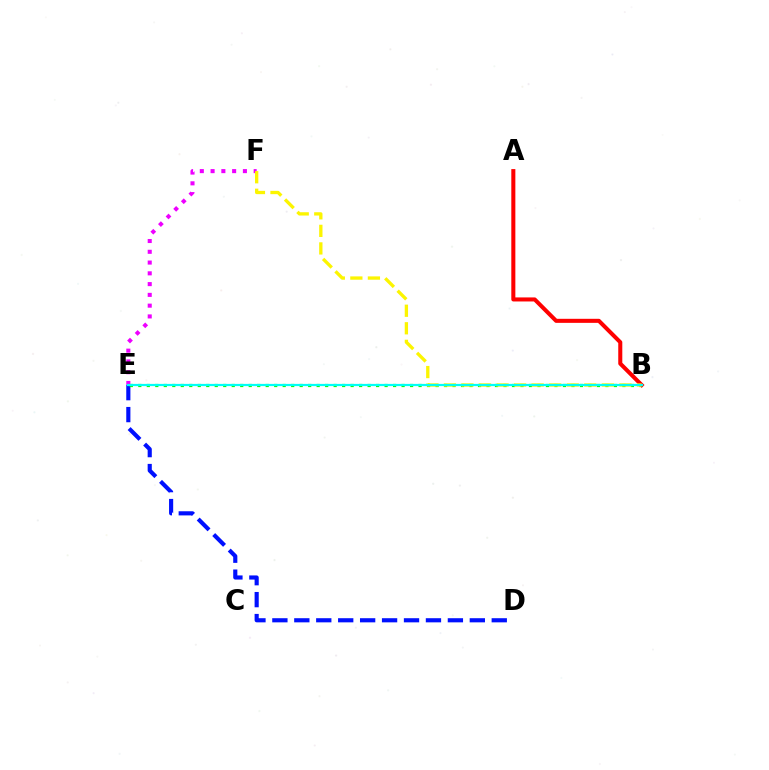{('D', 'E'): [{'color': '#0010ff', 'line_style': 'dashed', 'thickness': 2.98}], ('B', 'E'): [{'color': '#08ff00', 'line_style': 'dotted', 'thickness': 2.31}, {'color': '#00fff6', 'line_style': 'solid', 'thickness': 1.6}], ('A', 'B'): [{'color': '#ff0000', 'line_style': 'solid', 'thickness': 2.91}], ('E', 'F'): [{'color': '#ee00ff', 'line_style': 'dotted', 'thickness': 2.93}], ('B', 'F'): [{'color': '#fcf500', 'line_style': 'dashed', 'thickness': 2.38}]}